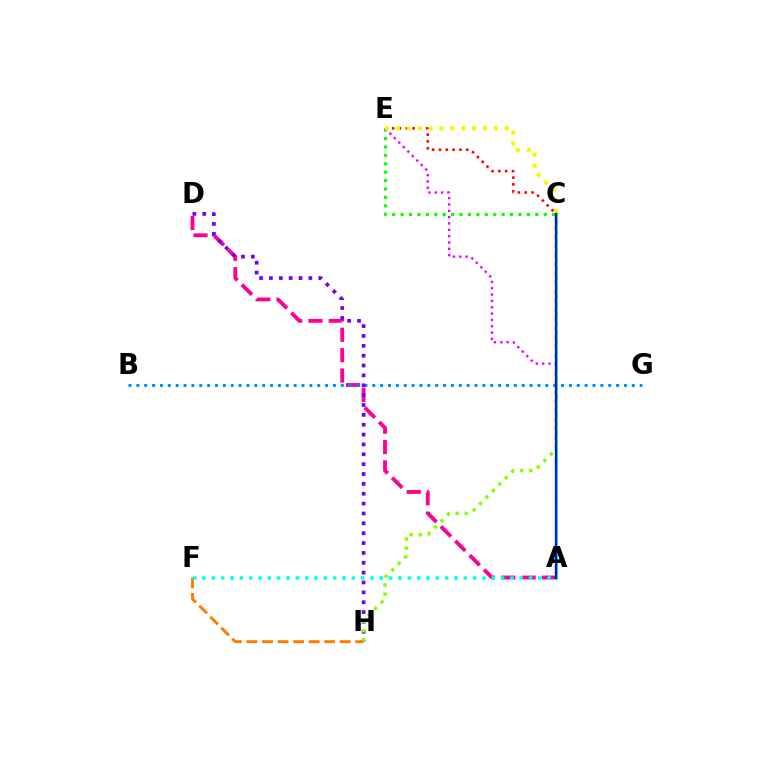{('C', 'E'): [{'color': '#08ff00', 'line_style': 'dotted', 'thickness': 2.29}, {'color': '#ff0000', 'line_style': 'dotted', 'thickness': 1.85}, {'color': '#fcf500', 'line_style': 'dotted', 'thickness': 2.96}], ('F', 'H'): [{'color': '#ff7c00', 'line_style': 'dashed', 'thickness': 2.11}], ('A', 'E'): [{'color': '#ee00ff', 'line_style': 'dotted', 'thickness': 1.72}], ('A', 'D'): [{'color': '#ff0094', 'line_style': 'dashed', 'thickness': 2.77}], ('A', 'C'): [{'color': '#00ff74', 'line_style': 'solid', 'thickness': 1.97}, {'color': '#0010ff', 'line_style': 'solid', 'thickness': 1.62}], ('B', 'G'): [{'color': '#008cff', 'line_style': 'dotted', 'thickness': 2.14}], ('D', 'H'): [{'color': '#7200ff', 'line_style': 'dotted', 'thickness': 2.68}], ('C', 'H'): [{'color': '#84ff00', 'line_style': 'dotted', 'thickness': 2.48}], ('A', 'F'): [{'color': '#00fff6', 'line_style': 'dotted', 'thickness': 2.53}]}